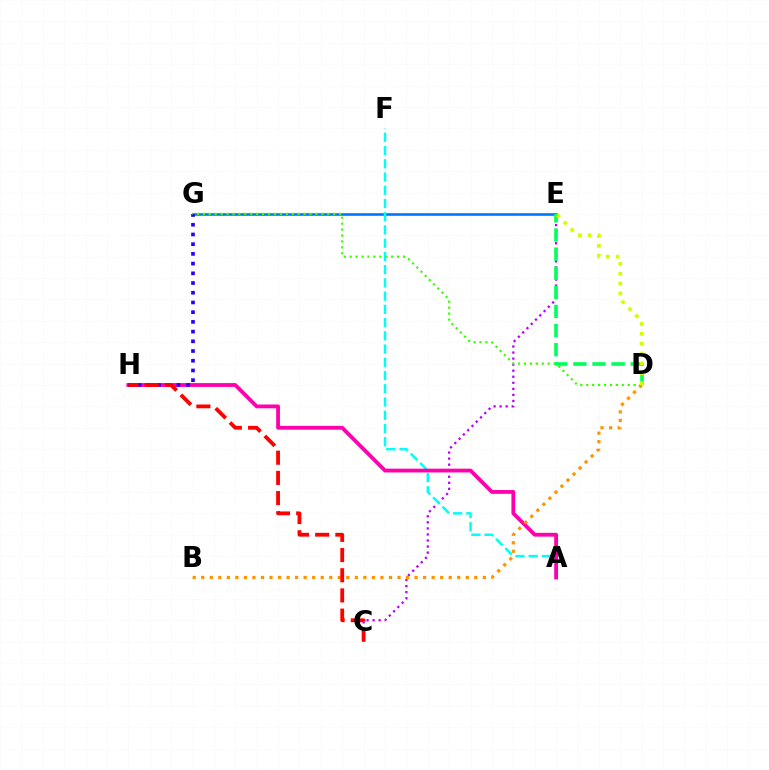{('C', 'E'): [{'color': '#b900ff', 'line_style': 'dotted', 'thickness': 1.64}], ('E', 'G'): [{'color': '#0074ff', 'line_style': 'solid', 'thickness': 1.87}], ('A', 'F'): [{'color': '#00fff6', 'line_style': 'dashed', 'thickness': 1.8}], ('A', 'H'): [{'color': '#ff00ac', 'line_style': 'solid', 'thickness': 2.74}], ('G', 'H'): [{'color': '#2500ff', 'line_style': 'dotted', 'thickness': 2.64}], ('B', 'D'): [{'color': '#ff9400', 'line_style': 'dotted', 'thickness': 2.32}], ('C', 'H'): [{'color': '#ff0000', 'line_style': 'dashed', 'thickness': 2.74}], ('D', 'E'): [{'color': '#00ff5c', 'line_style': 'dashed', 'thickness': 2.6}, {'color': '#d1ff00', 'line_style': 'dotted', 'thickness': 2.68}], ('D', 'G'): [{'color': '#3dff00', 'line_style': 'dotted', 'thickness': 1.61}]}